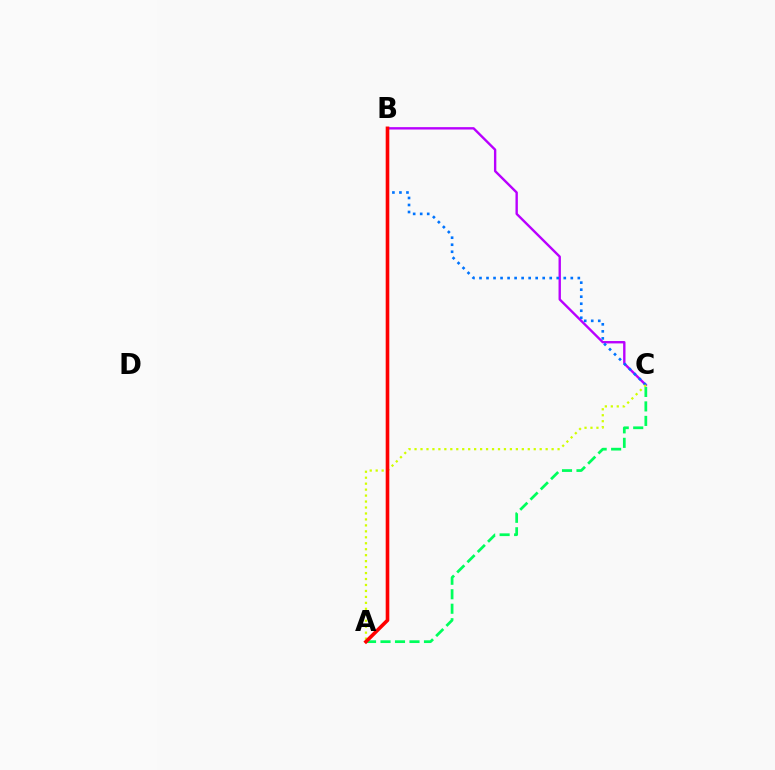{('A', 'C'): [{'color': '#00ff5c', 'line_style': 'dashed', 'thickness': 1.97}, {'color': '#d1ff00', 'line_style': 'dotted', 'thickness': 1.62}], ('B', 'C'): [{'color': '#b900ff', 'line_style': 'solid', 'thickness': 1.71}, {'color': '#0074ff', 'line_style': 'dotted', 'thickness': 1.91}], ('A', 'B'): [{'color': '#ff0000', 'line_style': 'solid', 'thickness': 2.6}]}